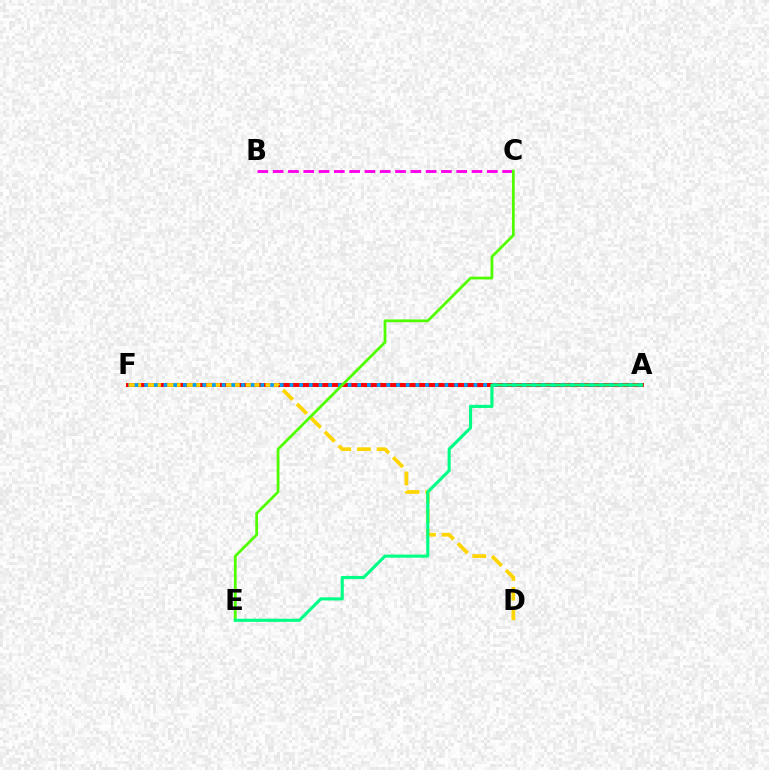{('B', 'C'): [{'color': '#ff00ed', 'line_style': 'dashed', 'thickness': 2.08}], ('A', 'F'): [{'color': '#3700ff', 'line_style': 'dashed', 'thickness': 1.8}, {'color': '#ff0000', 'line_style': 'solid', 'thickness': 2.86}, {'color': '#009eff', 'line_style': 'dotted', 'thickness': 2.63}], ('D', 'F'): [{'color': '#ffd500', 'line_style': 'dashed', 'thickness': 2.68}], ('C', 'E'): [{'color': '#4fff00', 'line_style': 'solid', 'thickness': 1.99}], ('A', 'E'): [{'color': '#00ff86', 'line_style': 'solid', 'thickness': 2.24}]}